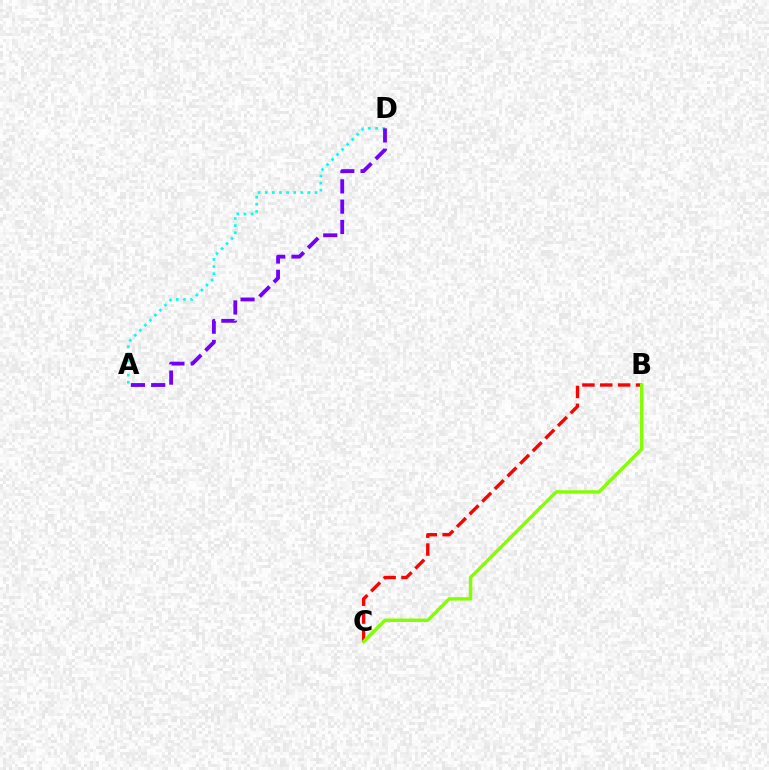{('B', 'C'): [{'color': '#ff0000', 'line_style': 'dashed', 'thickness': 2.43}, {'color': '#84ff00', 'line_style': 'solid', 'thickness': 2.45}], ('A', 'D'): [{'color': '#00fff6', 'line_style': 'dotted', 'thickness': 1.93}, {'color': '#7200ff', 'line_style': 'dashed', 'thickness': 2.76}]}